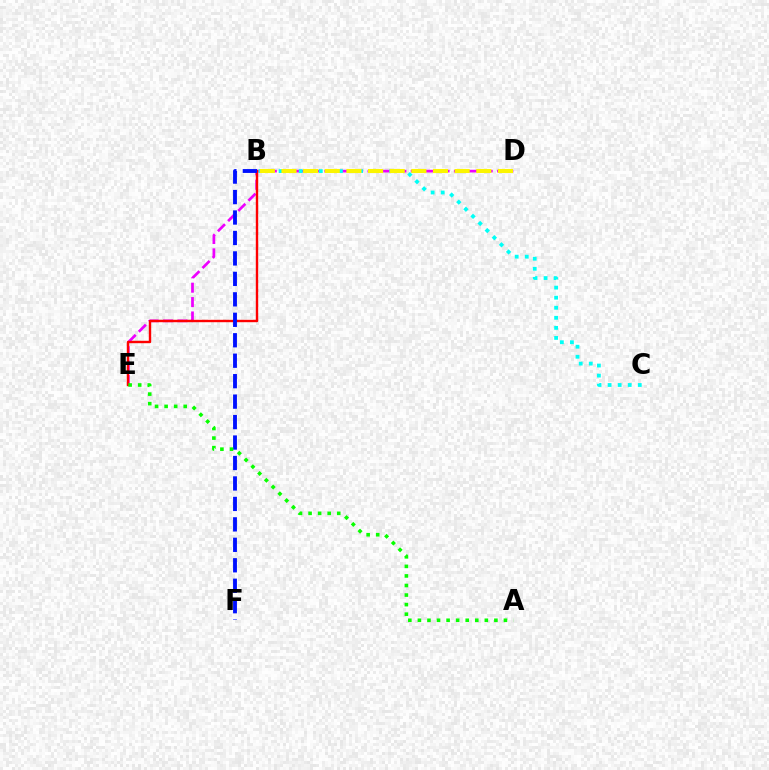{('D', 'E'): [{'color': '#ee00ff', 'line_style': 'dashed', 'thickness': 1.96}], ('B', 'E'): [{'color': '#ff0000', 'line_style': 'solid', 'thickness': 1.72}], ('B', 'C'): [{'color': '#00fff6', 'line_style': 'dotted', 'thickness': 2.73}], ('B', 'F'): [{'color': '#0010ff', 'line_style': 'dashed', 'thickness': 2.78}], ('B', 'D'): [{'color': '#fcf500', 'line_style': 'dashed', 'thickness': 2.94}], ('A', 'E'): [{'color': '#08ff00', 'line_style': 'dotted', 'thickness': 2.6}]}